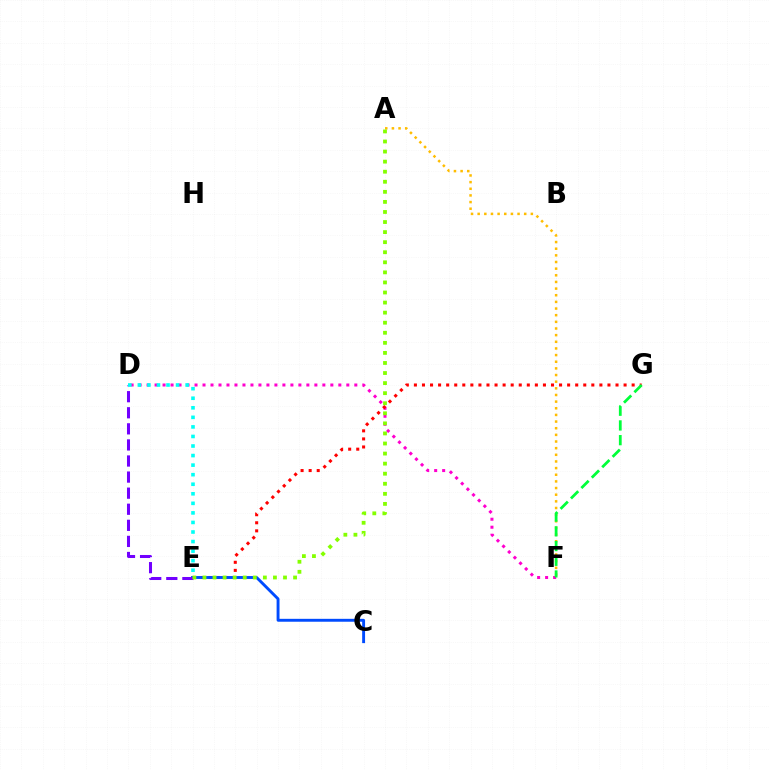{('D', 'F'): [{'color': '#ff00cf', 'line_style': 'dotted', 'thickness': 2.17}], ('E', 'G'): [{'color': '#ff0000', 'line_style': 'dotted', 'thickness': 2.19}], ('A', 'F'): [{'color': '#ffbd00', 'line_style': 'dotted', 'thickness': 1.81}], ('C', 'E'): [{'color': '#004bff', 'line_style': 'solid', 'thickness': 2.09}], ('D', 'E'): [{'color': '#7200ff', 'line_style': 'dashed', 'thickness': 2.18}, {'color': '#00fff6', 'line_style': 'dotted', 'thickness': 2.6}], ('A', 'E'): [{'color': '#84ff00', 'line_style': 'dotted', 'thickness': 2.74}], ('F', 'G'): [{'color': '#00ff39', 'line_style': 'dashed', 'thickness': 2.0}]}